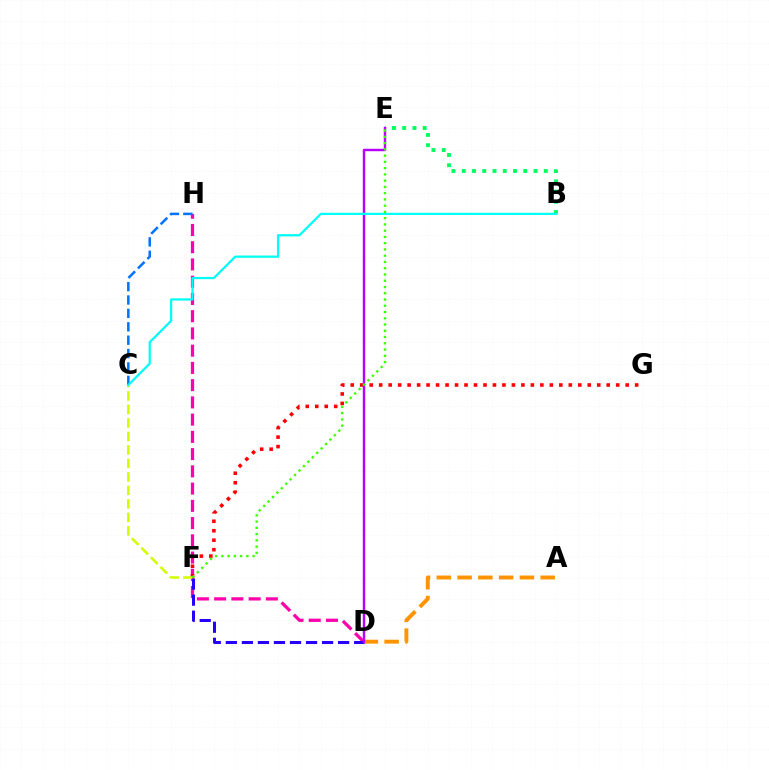{('B', 'E'): [{'color': '#00ff5c', 'line_style': 'dotted', 'thickness': 2.79}], ('D', 'H'): [{'color': '#ff00ac', 'line_style': 'dashed', 'thickness': 2.34}], ('A', 'D'): [{'color': '#ff9400', 'line_style': 'dashed', 'thickness': 2.82}], ('D', 'F'): [{'color': '#2500ff', 'line_style': 'dashed', 'thickness': 2.18}], ('F', 'G'): [{'color': '#ff0000', 'line_style': 'dotted', 'thickness': 2.58}], ('D', 'E'): [{'color': '#b900ff', 'line_style': 'solid', 'thickness': 1.76}], ('C', 'H'): [{'color': '#0074ff', 'line_style': 'dashed', 'thickness': 1.82}], ('C', 'F'): [{'color': '#d1ff00', 'line_style': 'dashed', 'thickness': 1.83}], ('B', 'C'): [{'color': '#00fff6', 'line_style': 'solid', 'thickness': 1.61}], ('E', 'F'): [{'color': '#3dff00', 'line_style': 'dotted', 'thickness': 1.7}]}